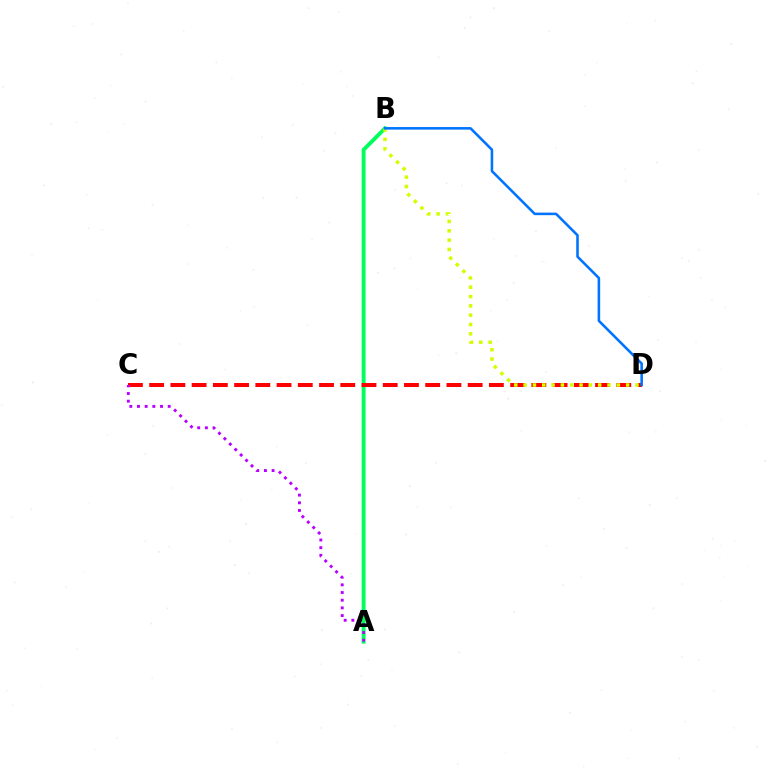{('A', 'B'): [{'color': '#00ff5c', 'line_style': 'solid', 'thickness': 2.81}], ('C', 'D'): [{'color': '#ff0000', 'line_style': 'dashed', 'thickness': 2.88}], ('B', 'D'): [{'color': '#d1ff00', 'line_style': 'dotted', 'thickness': 2.53}, {'color': '#0074ff', 'line_style': 'solid', 'thickness': 1.85}], ('A', 'C'): [{'color': '#b900ff', 'line_style': 'dotted', 'thickness': 2.09}]}